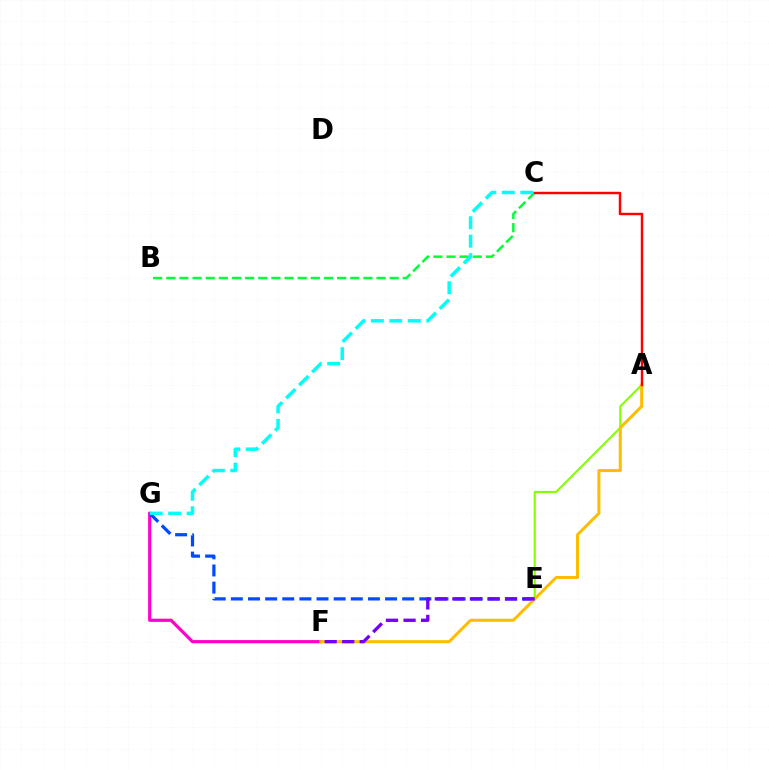{('F', 'G'): [{'color': '#ff00cf', 'line_style': 'solid', 'thickness': 2.3}], ('E', 'G'): [{'color': '#004bff', 'line_style': 'dashed', 'thickness': 2.33}], ('A', 'E'): [{'color': '#84ff00', 'line_style': 'solid', 'thickness': 1.51}], ('A', 'F'): [{'color': '#ffbd00', 'line_style': 'solid', 'thickness': 2.17}], ('B', 'C'): [{'color': '#00ff39', 'line_style': 'dashed', 'thickness': 1.78}], ('C', 'G'): [{'color': '#00fff6', 'line_style': 'dashed', 'thickness': 2.51}], ('E', 'F'): [{'color': '#7200ff', 'line_style': 'dashed', 'thickness': 2.38}], ('A', 'C'): [{'color': '#ff0000', 'line_style': 'solid', 'thickness': 1.75}]}